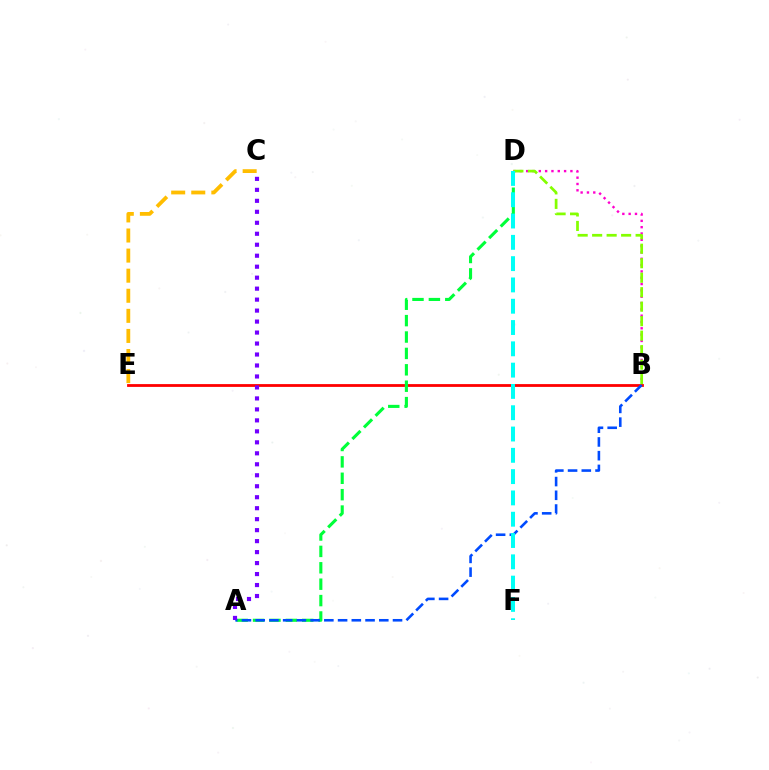{('B', 'D'): [{'color': '#ff00cf', 'line_style': 'dotted', 'thickness': 1.72}, {'color': '#84ff00', 'line_style': 'dashed', 'thickness': 1.97}], ('B', 'E'): [{'color': '#ff0000', 'line_style': 'solid', 'thickness': 2.01}], ('A', 'D'): [{'color': '#00ff39', 'line_style': 'dashed', 'thickness': 2.23}], ('A', 'B'): [{'color': '#004bff', 'line_style': 'dashed', 'thickness': 1.87}], ('A', 'C'): [{'color': '#7200ff', 'line_style': 'dotted', 'thickness': 2.98}], ('C', 'E'): [{'color': '#ffbd00', 'line_style': 'dashed', 'thickness': 2.73}], ('D', 'F'): [{'color': '#00fff6', 'line_style': 'dashed', 'thickness': 2.89}]}